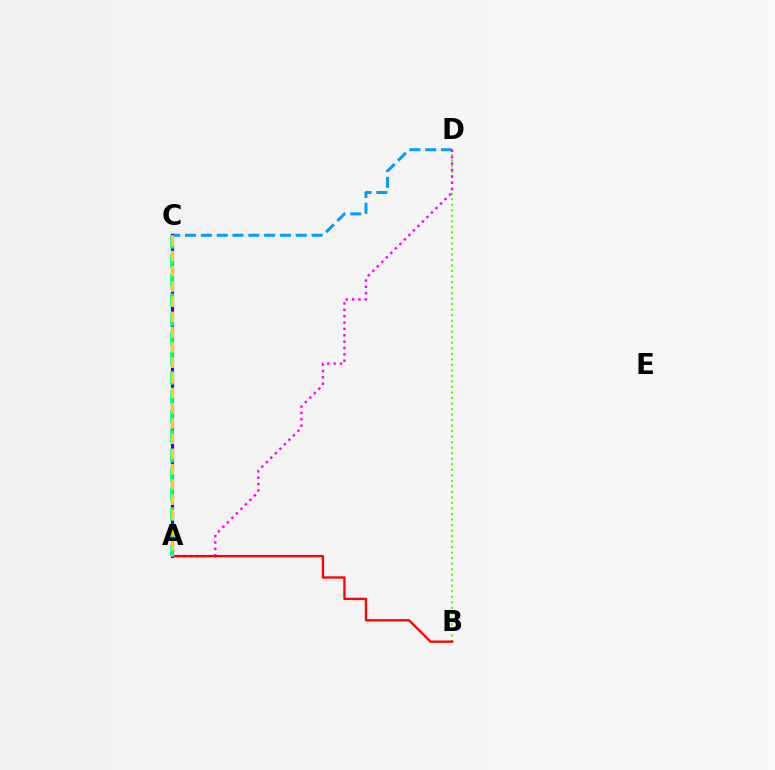{('C', 'D'): [{'color': '#009eff', 'line_style': 'dashed', 'thickness': 2.15}], ('B', 'D'): [{'color': '#4fff00', 'line_style': 'dotted', 'thickness': 1.5}], ('A', 'D'): [{'color': '#ff00ed', 'line_style': 'dotted', 'thickness': 1.73}], ('A', 'B'): [{'color': '#ff0000', 'line_style': 'solid', 'thickness': 1.67}], ('A', 'C'): [{'color': '#3700ff', 'line_style': 'solid', 'thickness': 2.26}, {'color': '#00ff86', 'line_style': 'dashed', 'thickness': 2.64}, {'color': '#ffd500', 'line_style': 'dashed', 'thickness': 2.07}]}